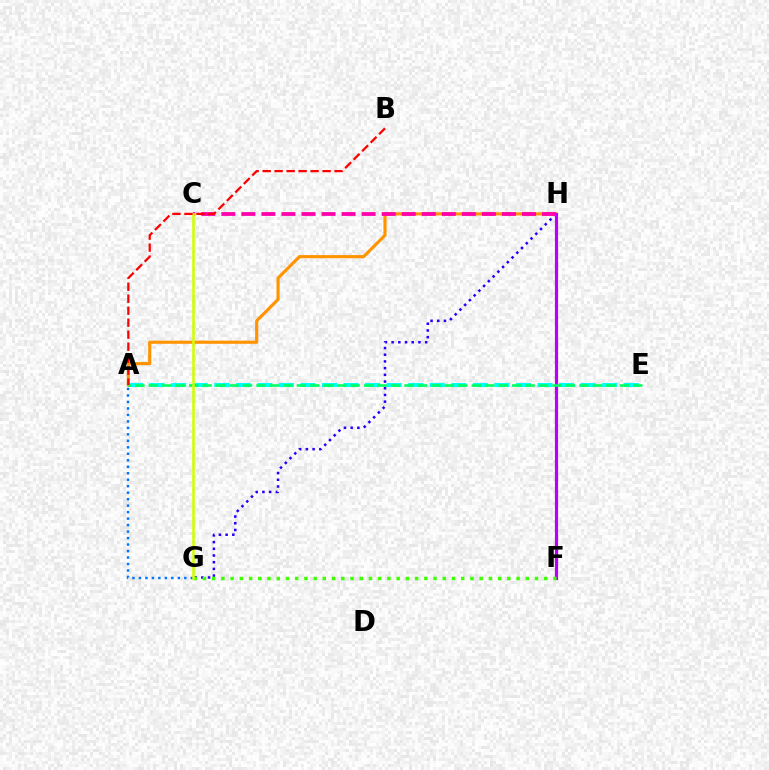{('A', 'E'): [{'color': '#00fff6', 'line_style': 'dashed', 'thickness': 2.93}, {'color': '#00ff5c', 'line_style': 'dashed', 'thickness': 1.83}], ('A', 'H'): [{'color': '#ff9400', 'line_style': 'solid', 'thickness': 2.26}], ('G', 'H'): [{'color': '#2500ff', 'line_style': 'dotted', 'thickness': 1.82}], ('A', 'G'): [{'color': '#0074ff', 'line_style': 'dotted', 'thickness': 1.76}], ('F', 'H'): [{'color': '#b900ff', 'line_style': 'solid', 'thickness': 2.29}], ('F', 'G'): [{'color': '#3dff00', 'line_style': 'dotted', 'thickness': 2.51}], ('C', 'H'): [{'color': '#ff00ac', 'line_style': 'dashed', 'thickness': 2.72}], ('C', 'G'): [{'color': '#d1ff00', 'line_style': 'solid', 'thickness': 1.84}], ('A', 'B'): [{'color': '#ff0000', 'line_style': 'dashed', 'thickness': 1.63}]}